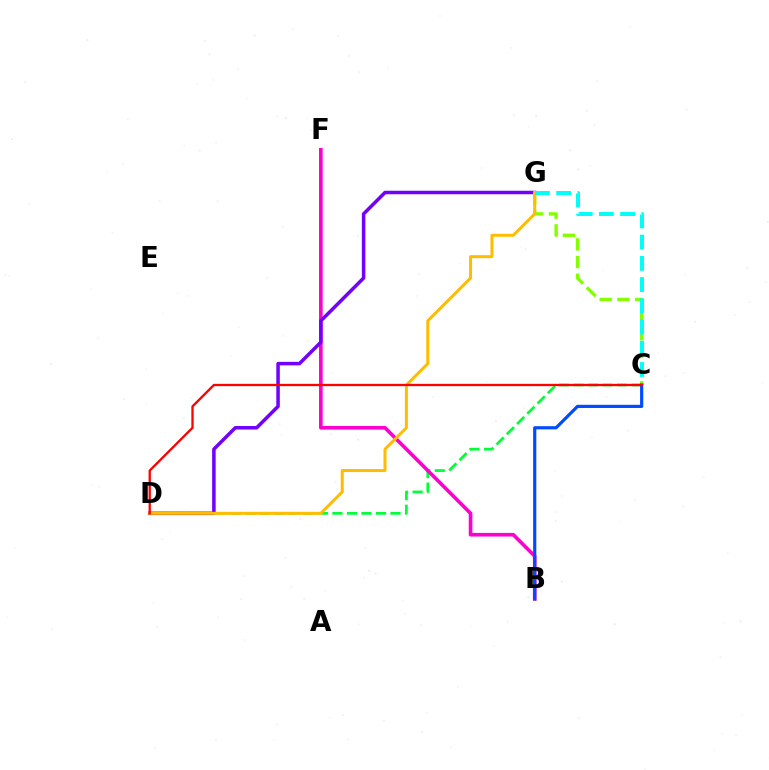{('C', 'D'): [{'color': '#00ff39', 'line_style': 'dashed', 'thickness': 1.97}, {'color': '#ff0000', 'line_style': 'solid', 'thickness': 1.66}], ('B', 'F'): [{'color': '#ff00cf', 'line_style': 'solid', 'thickness': 2.62}], ('D', 'G'): [{'color': '#7200ff', 'line_style': 'solid', 'thickness': 2.53}, {'color': '#ffbd00', 'line_style': 'solid', 'thickness': 2.16}], ('C', 'G'): [{'color': '#84ff00', 'line_style': 'dashed', 'thickness': 2.4}, {'color': '#00fff6', 'line_style': 'dashed', 'thickness': 2.89}], ('B', 'C'): [{'color': '#004bff', 'line_style': 'solid', 'thickness': 2.28}]}